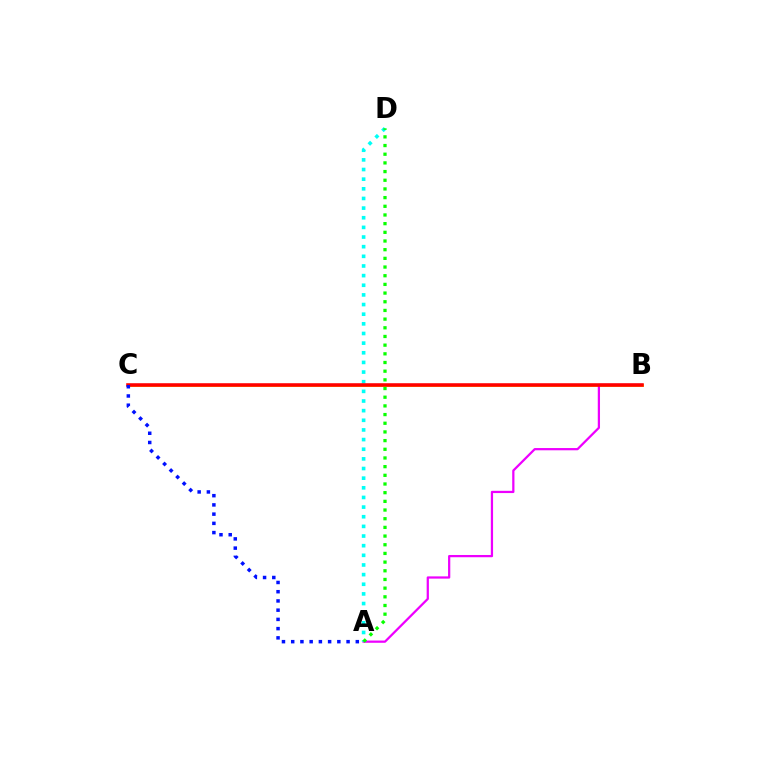{('B', 'C'): [{'color': '#fcf500', 'line_style': 'solid', 'thickness': 2.14}, {'color': '#ff0000', 'line_style': 'solid', 'thickness': 2.57}], ('A', 'B'): [{'color': '#ee00ff', 'line_style': 'solid', 'thickness': 1.61}], ('A', 'D'): [{'color': '#00fff6', 'line_style': 'dotted', 'thickness': 2.62}, {'color': '#08ff00', 'line_style': 'dotted', 'thickness': 2.36}], ('A', 'C'): [{'color': '#0010ff', 'line_style': 'dotted', 'thickness': 2.51}]}